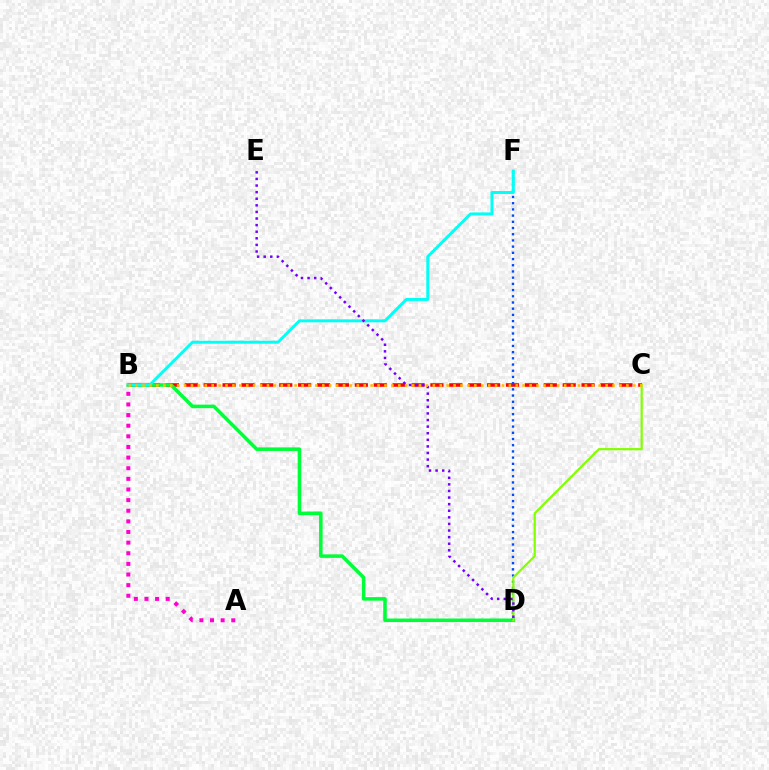{('B', 'C'): [{'color': '#ff0000', 'line_style': 'dashed', 'thickness': 2.57}, {'color': '#ffbd00', 'line_style': 'dotted', 'thickness': 1.88}], ('B', 'D'): [{'color': '#00ff39', 'line_style': 'solid', 'thickness': 2.55}], ('D', 'F'): [{'color': '#004bff', 'line_style': 'dotted', 'thickness': 1.69}], ('B', 'F'): [{'color': '#00fff6', 'line_style': 'solid', 'thickness': 2.12}], ('C', 'D'): [{'color': '#84ff00', 'line_style': 'solid', 'thickness': 1.59}], ('A', 'B'): [{'color': '#ff00cf', 'line_style': 'dotted', 'thickness': 2.89}], ('D', 'E'): [{'color': '#7200ff', 'line_style': 'dotted', 'thickness': 1.79}]}